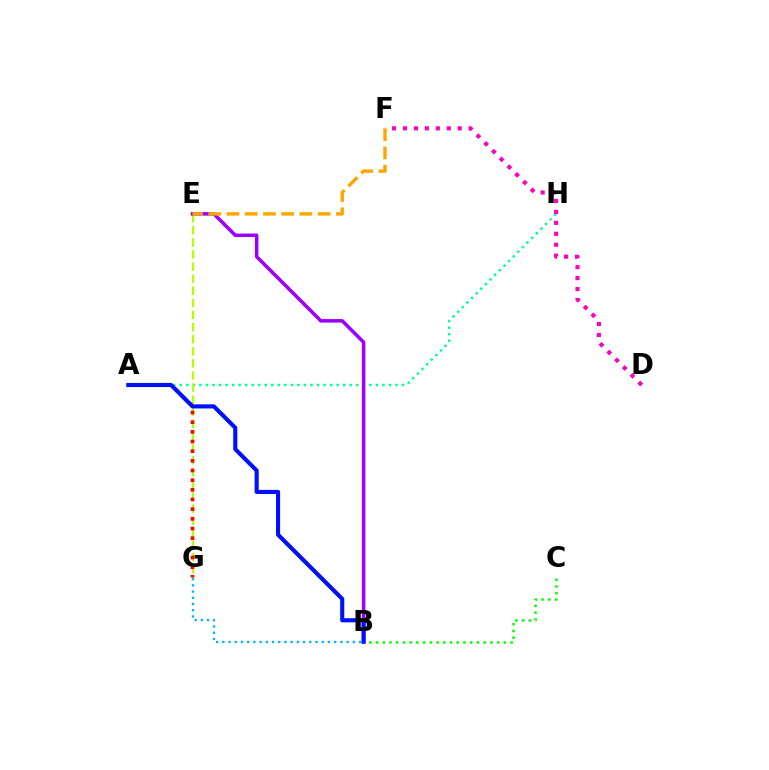{('A', 'H'): [{'color': '#00ff9d', 'line_style': 'dotted', 'thickness': 1.78}], ('E', 'G'): [{'color': '#b3ff00', 'line_style': 'dashed', 'thickness': 1.64}], ('B', 'C'): [{'color': '#08ff00', 'line_style': 'dotted', 'thickness': 1.83}], ('B', 'G'): [{'color': '#00b5ff', 'line_style': 'dotted', 'thickness': 1.69}], ('B', 'E'): [{'color': '#9b00ff', 'line_style': 'solid', 'thickness': 2.53}], ('D', 'F'): [{'color': '#ff00bd', 'line_style': 'dotted', 'thickness': 2.98}], ('E', 'F'): [{'color': '#ffa500', 'line_style': 'dashed', 'thickness': 2.48}], ('A', 'G'): [{'color': '#ff0000', 'line_style': 'dotted', 'thickness': 2.63}], ('A', 'B'): [{'color': '#0010ff', 'line_style': 'solid', 'thickness': 2.96}]}